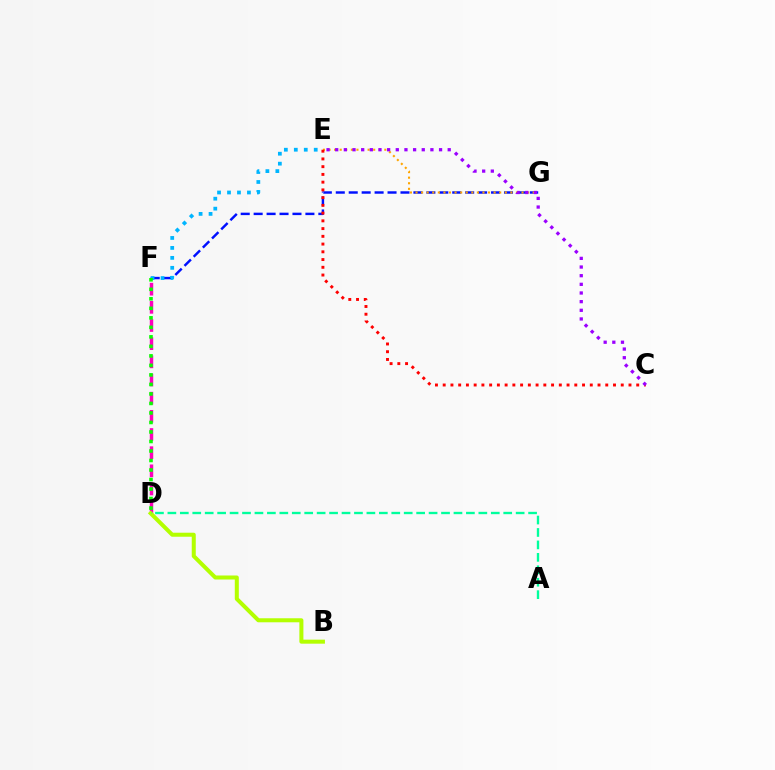{('F', 'G'): [{'color': '#0010ff', 'line_style': 'dashed', 'thickness': 1.76}], ('E', 'F'): [{'color': '#00b5ff', 'line_style': 'dotted', 'thickness': 2.71}], ('E', 'G'): [{'color': '#ffa500', 'line_style': 'dotted', 'thickness': 1.52}], ('D', 'F'): [{'color': '#ff00bd', 'line_style': 'dashed', 'thickness': 2.47}, {'color': '#08ff00', 'line_style': 'dotted', 'thickness': 2.58}], ('B', 'D'): [{'color': '#b3ff00', 'line_style': 'solid', 'thickness': 2.9}], ('C', 'E'): [{'color': '#ff0000', 'line_style': 'dotted', 'thickness': 2.1}, {'color': '#9b00ff', 'line_style': 'dotted', 'thickness': 2.35}], ('A', 'D'): [{'color': '#00ff9d', 'line_style': 'dashed', 'thickness': 1.69}]}